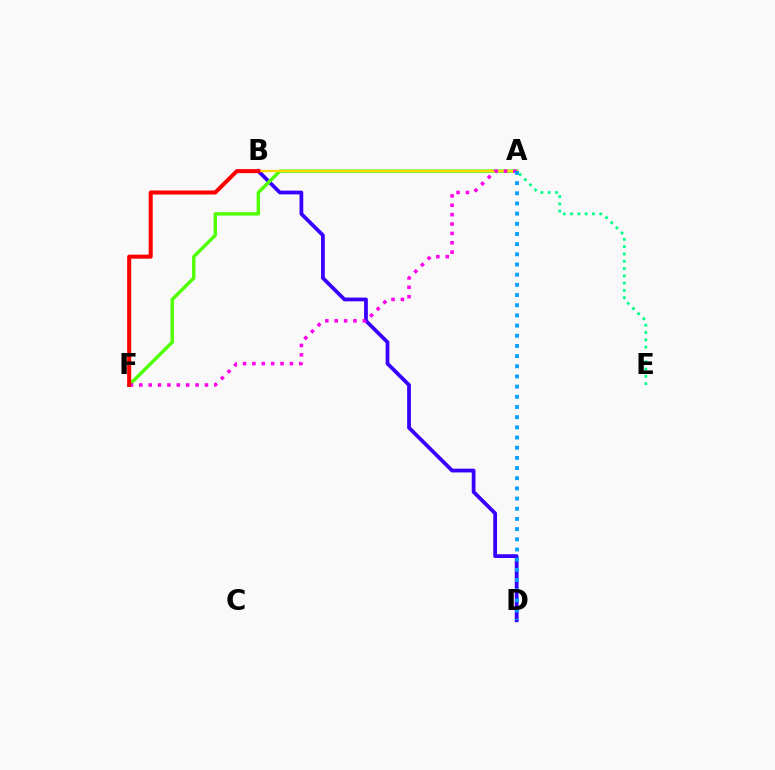{('B', 'D'): [{'color': '#3700ff', 'line_style': 'solid', 'thickness': 2.71}], ('A', 'F'): [{'color': '#4fff00', 'line_style': 'solid', 'thickness': 2.45}, {'color': '#ff00ed', 'line_style': 'dotted', 'thickness': 2.55}], ('A', 'E'): [{'color': '#00ff86', 'line_style': 'dotted', 'thickness': 1.98}], ('A', 'B'): [{'color': '#ffd500', 'line_style': 'solid', 'thickness': 1.65}], ('B', 'F'): [{'color': '#ff0000', 'line_style': 'solid', 'thickness': 2.9}], ('A', 'D'): [{'color': '#009eff', 'line_style': 'dotted', 'thickness': 2.77}]}